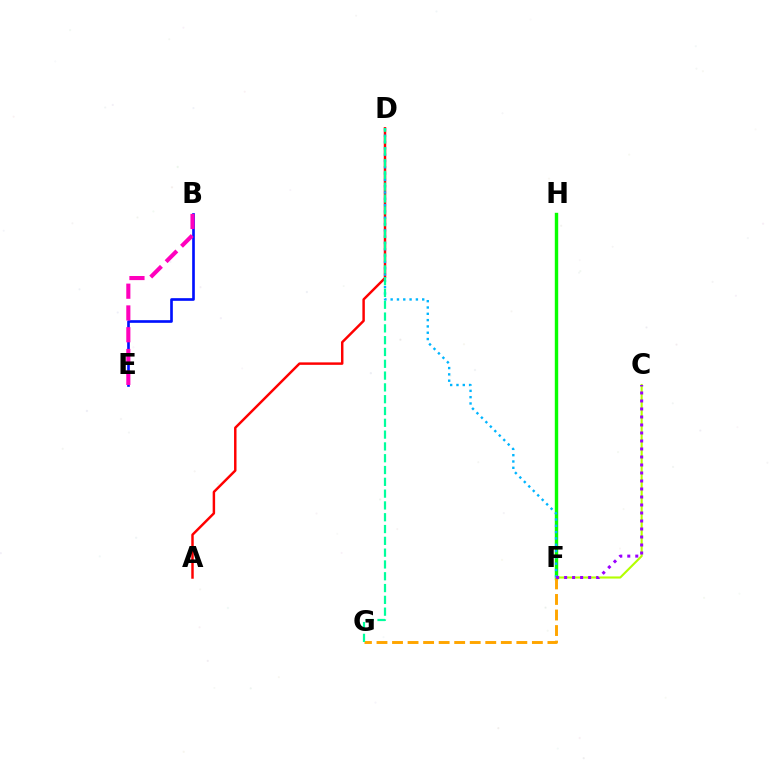{('F', 'H'): [{'color': '#08ff00', 'line_style': 'solid', 'thickness': 2.45}], ('C', 'F'): [{'color': '#b3ff00', 'line_style': 'solid', 'thickness': 1.52}, {'color': '#9b00ff', 'line_style': 'dotted', 'thickness': 2.17}], ('B', 'E'): [{'color': '#0010ff', 'line_style': 'solid', 'thickness': 1.91}, {'color': '#ff00bd', 'line_style': 'dashed', 'thickness': 2.96}], ('F', 'G'): [{'color': '#ffa500', 'line_style': 'dashed', 'thickness': 2.11}], ('A', 'D'): [{'color': '#ff0000', 'line_style': 'solid', 'thickness': 1.77}], ('D', 'F'): [{'color': '#00b5ff', 'line_style': 'dotted', 'thickness': 1.71}], ('D', 'G'): [{'color': '#00ff9d', 'line_style': 'dashed', 'thickness': 1.6}]}